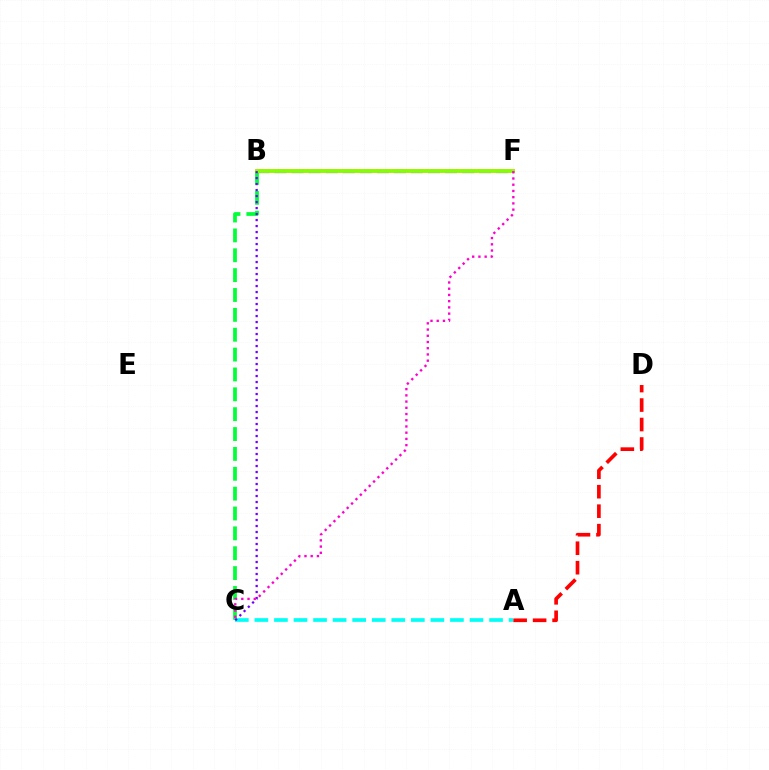{('B', 'F'): [{'color': '#004bff', 'line_style': 'dashed', 'thickness': 2.32}, {'color': '#ffbd00', 'line_style': 'solid', 'thickness': 2.66}, {'color': '#84ff00', 'line_style': 'solid', 'thickness': 2.55}], ('B', 'C'): [{'color': '#00ff39', 'line_style': 'dashed', 'thickness': 2.7}, {'color': '#7200ff', 'line_style': 'dotted', 'thickness': 1.63}], ('A', 'C'): [{'color': '#00fff6', 'line_style': 'dashed', 'thickness': 2.66}], ('C', 'F'): [{'color': '#ff00cf', 'line_style': 'dotted', 'thickness': 1.69}], ('A', 'D'): [{'color': '#ff0000', 'line_style': 'dashed', 'thickness': 2.65}]}